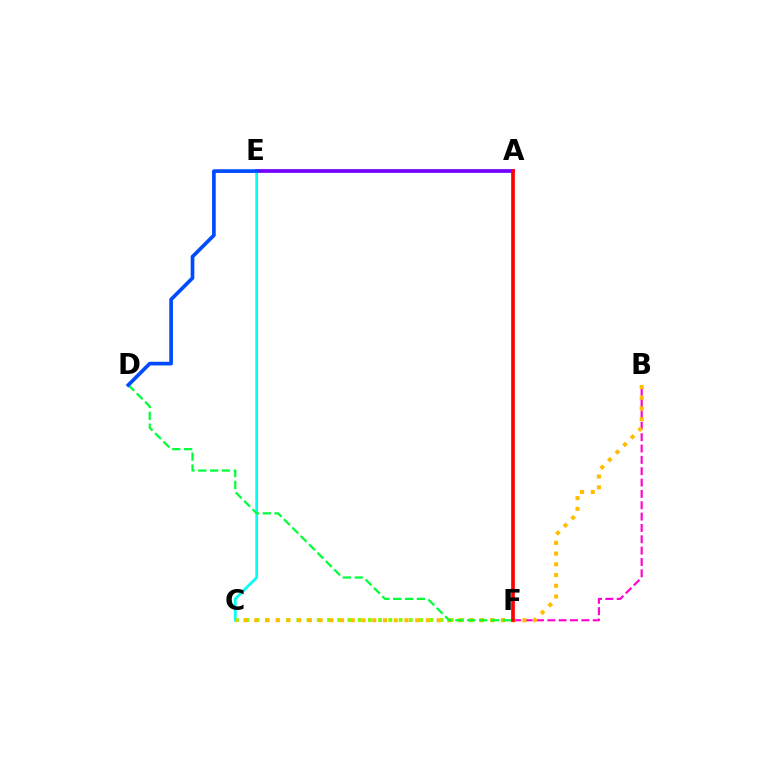{('B', 'F'): [{'color': '#ff00cf', 'line_style': 'dashed', 'thickness': 1.54}], ('A', 'E'): [{'color': '#7200ff', 'line_style': 'solid', 'thickness': 2.67}], ('C', 'E'): [{'color': '#00fff6', 'line_style': 'solid', 'thickness': 1.97}], ('C', 'F'): [{'color': '#84ff00', 'line_style': 'dotted', 'thickness': 2.78}], ('B', 'C'): [{'color': '#ffbd00', 'line_style': 'dotted', 'thickness': 2.91}], ('D', 'F'): [{'color': '#00ff39', 'line_style': 'dashed', 'thickness': 1.61}], ('A', 'F'): [{'color': '#ff0000', 'line_style': 'solid', 'thickness': 2.65}], ('D', 'E'): [{'color': '#004bff', 'line_style': 'solid', 'thickness': 2.65}]}